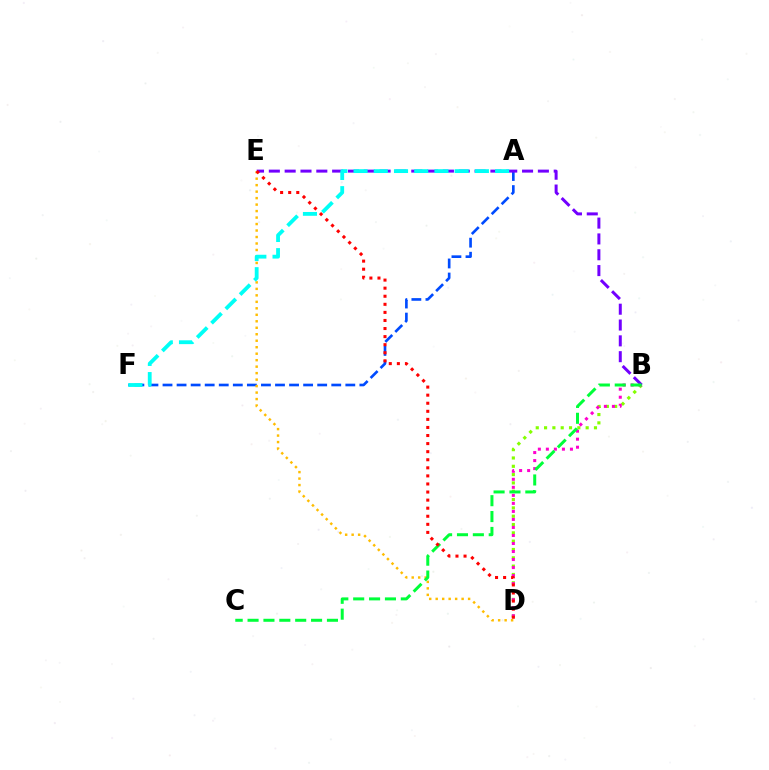{('B', 'D'): [{'color': '#84ff00', 'line_style': 'dotted', 'thickness': 2.26}, {'color': '#ff00cf', 'line_style': 'dotted', 'thickness': 2.18}], ('A', 'F'): [{'color': '#004bff', 'line_style': 'dashed', 'thickness': 1.91}, {'color': '#00fff6', 'line_style': 'dashed', 'thickness': 2.75}], ('D', 'E'): [{'color': '#ffbd00', 'line_style': 'dotted', 'thickness': 1.76}, {'color': '#ff0000', 'line_style': 'dotted', 'thickness': 2.19}], ('B', 'E'): [{'color': '#7200ff', 'line_style': 'dashed', 'thickness': 2.15}], ('B', 'C'): [{'color': '#00ff39', 'line_style': 'dashed', 'thickness': 2.16}]}